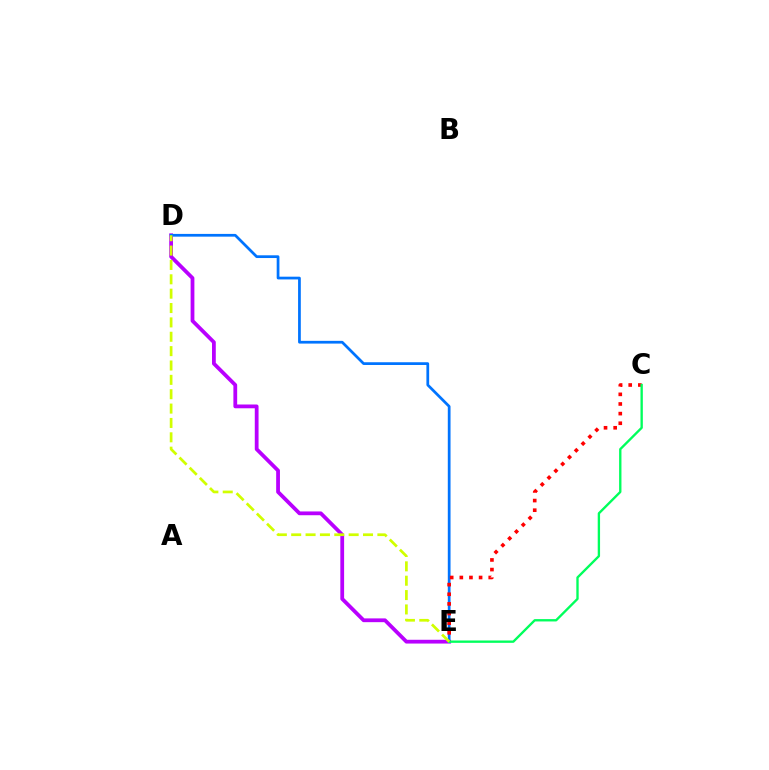{('D', 'E'): [{'color': '#b900ff', 'line_style': 'solid', 'thickness': 2.72}, {'color': '#0074ff', 'line_style': 'solid', 'thickness': 1.97}, {'color': '#d1ff00', 'line_style': 'dashed', 'thickness': 1.95}], ('C', 'E'): [{'color': '#ff0000', 'line_style': 'dotted', 'thickness': 2.62}, {'color': '#00ff5c', 'line_style': 'solid', 'thickness': 1.69}]}